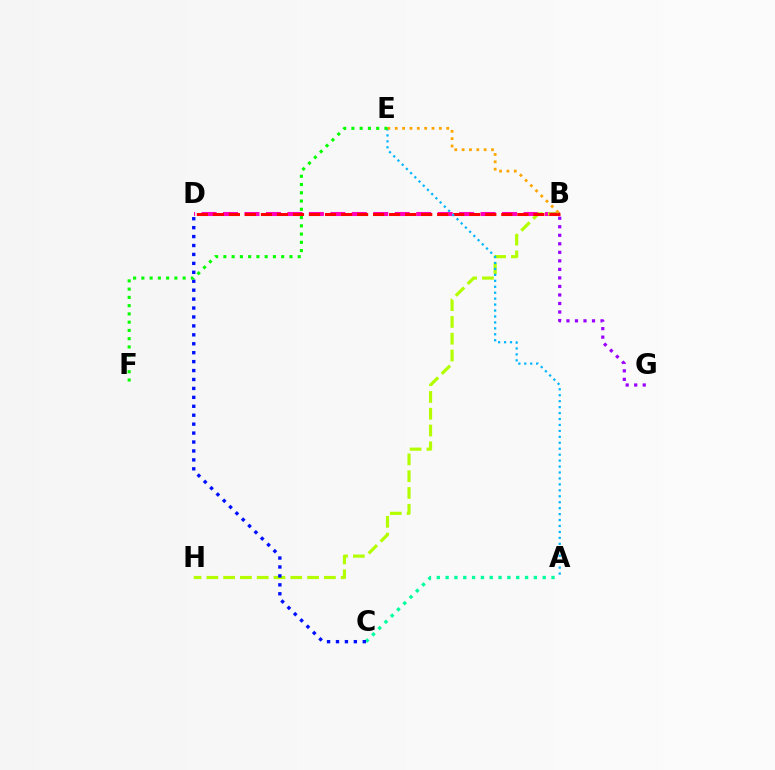{('B', 'D'): [{'color': '#ff00bd', 'line_style': 'dashed', 'thickness': 2.92}, {'color': '#ff0000', 'line_style': 'dashed', 'thickness': 2.18}], ('B', 'H'): [{'color': '#b3ff00', 'line_style': 'dashed', 'thickness': 2.28}], ('A', 'C'): [{'color': '#00ff9d', 'line_style': 'dotted', 'thickness': 2.4}], ('A', 'E'): [{'color': '#00b5ff', 'line_style': 'dotted', 'thickness': 1.61}], ('C', 'D'): [{'color': '#0010ff', 'line_style': 'dotted', 'thickness': 2.43}], ('B', 'E'): [{'color': '#ffa500', 'line_style': 'dotted', 'thickness': 2.0}], ('B', 'G'): [{'color': '#9b00ff', 'line_style': 'dotted', 'thickness': 2.32}], ('E', 'F'): [{'color': '#08ff00', 'line_style': 'dotted', 'thickness': 2.24}]}